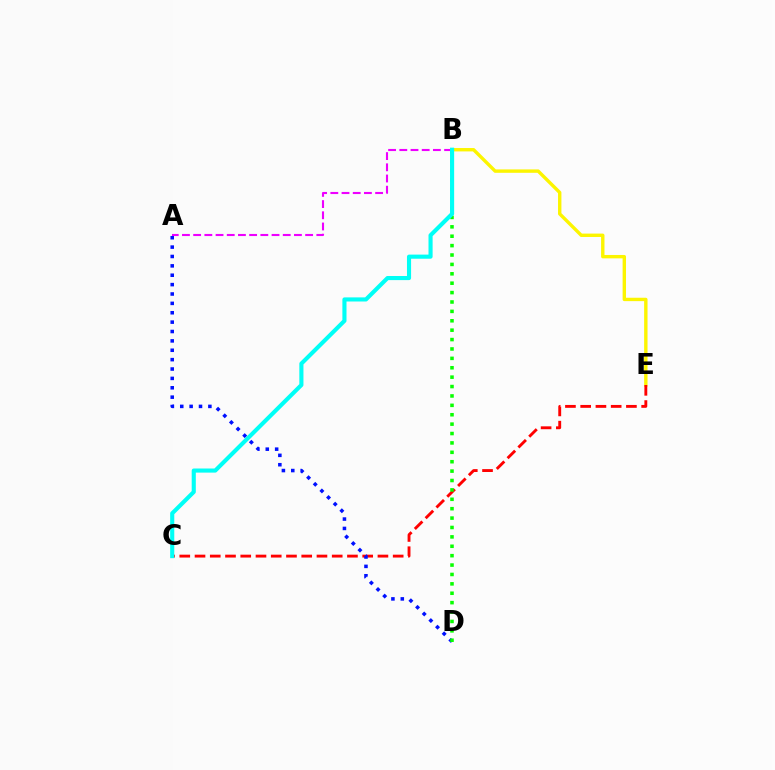{('B', 'E'): [{'color': '#fcf500', 'line_style': 'solid', 'thickness': 2.44}], ('A', 'B'): [{'color': '#ee00ff', 'line_style': 'dashed', 'thickness': 1.52}], ('C', 'E'): [{'color': '#ff0000', 'line_style': 'dashed', 'thickness': 2.07}], ('A', 'D'): [{'color': '#0010ff', 'line_style': 'dotted', 'thickness': 2.55}], ('B', 'D'): [{'color': '#08ff00', 'line_style': 'dotted', 'thickness': 2.55}], ('B', 'C'): [{'color': '#00fff6', 'line_style': 'solid', 'thickness': 2.96}]}